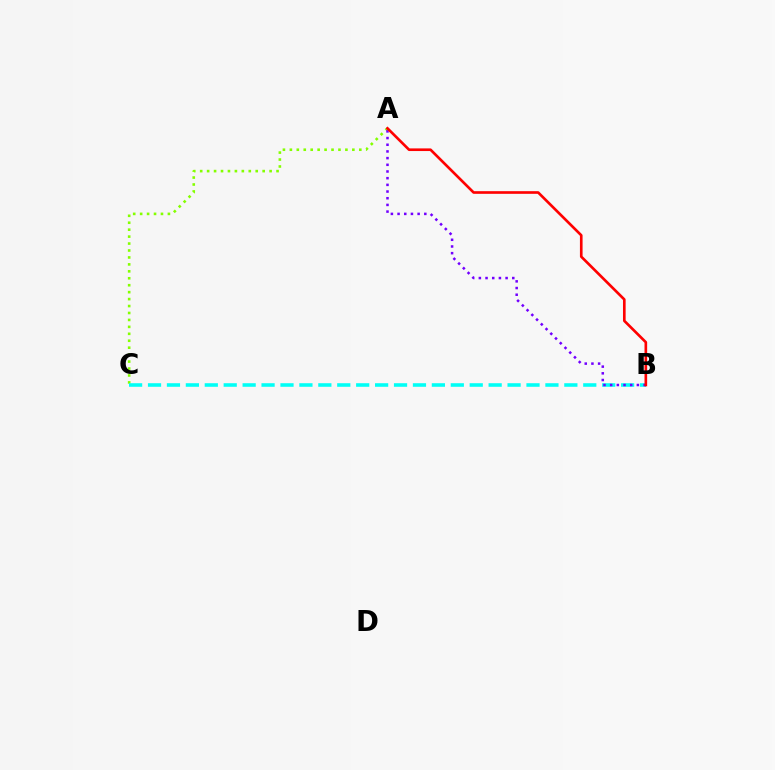{('A', 'C'): [{'color': '#84ff00', 'line_style': 'dotted', 'thickness': 1.89}], ('B', 'C'): [{'color': '#00fff6', 'line_style': 'dashed', 'thickness': 2.57}], ('A', 'B'): [{'color': '#7200ff', 'line_style': 'dotted', 'thickness': 1.82}, {'color': '#ff0000', 'line_style': 'solid', 'thickness': 1.91}]}